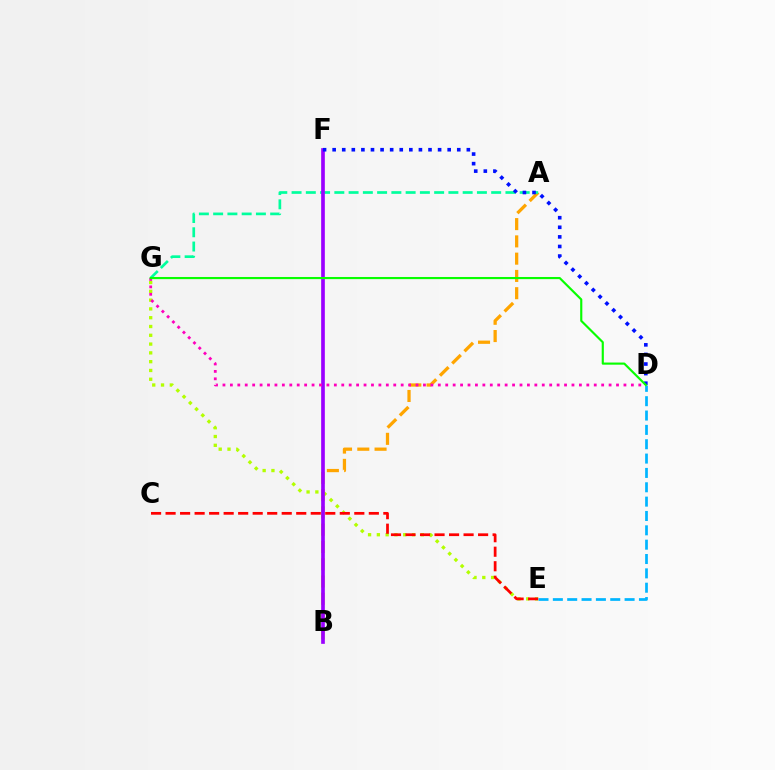{('A', 'B'): [{'color': '#ffa500', 'line_style': 'dashed', 'thickness': 2.35}], ('E', 'G'): [{'color': '#b3ff00', 'line_style': 'dotted', 'thickness': 2.39}], ('D', 'E'): [{'color': '#00b5ff', 'line_style': 'dashed', 'thickness': 1.95}], ('C', 'E'): [{'color': '#ff0000', 'line_style': 'dashed', 'thickness': 1.97}], ('A', 'G'): [{'color': '#00ff9d', 'line_style': 'dashed', 'thickness': 1.94}], ('B', 'F'): [{'color': '#9b00ff', 'line_style': 'solid', 'thickness': 2.64}], ('D', 'G'): [{'color': '#ff00bd', 'line_style': 'dotted', 'thickness': 2.02}, {'color': '#08ff00', 'line_style': 'solid', 'thickness': 1.55}], ('D', 'F'): [{'color': '#0010ff', 'line_style': 'dotted', 'thickness': 2.6}]}